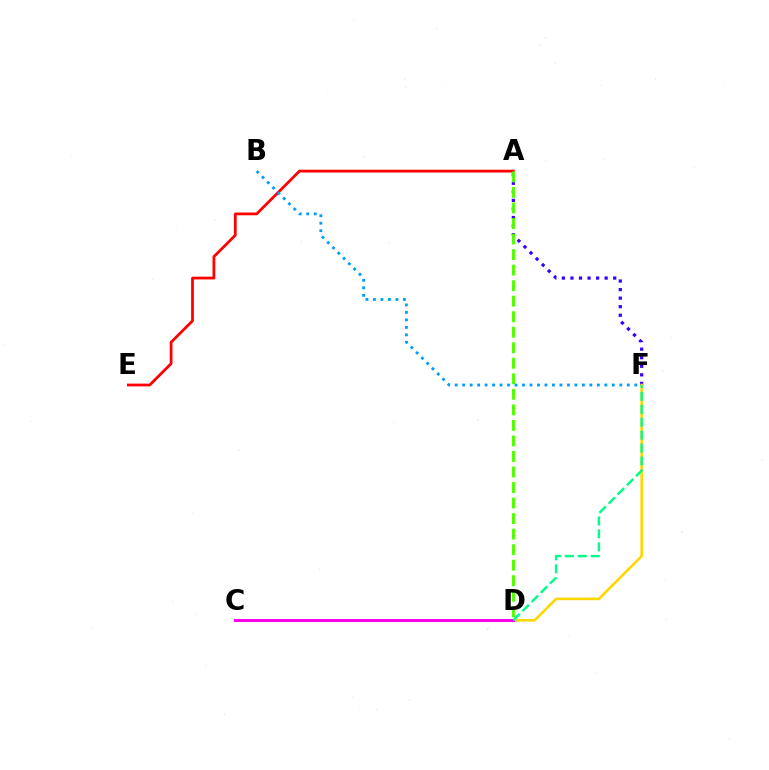{('A', 'E'): [{'color': '#ff0000', 'line_style': 'solid', 'thickness': 1.99}], ('A', 'F'): [{'color': '#3700ff', 'line_style': 'dotted', 'thickness': 2.32}], ('A', 'D'): [{'color': '#4fff00', 'line_style': 'dashed', 'thickness': 2.11}], ('D', 'F'): [{'color': '#ffd500', 'line_style': 'solid', 'thickness': 1.87}, {'color': '#00ff86', 'line_style': 'dashed', 'thickness': 1.76}], ('B', 'F'): [{'color': '#009eff', 'line_style': 'dotted', 'thickness': 2.03}], ('C', 'D'): [{'color': '#ff00ed', 'line_style': 'solid', 'thickness': 2.19}]}